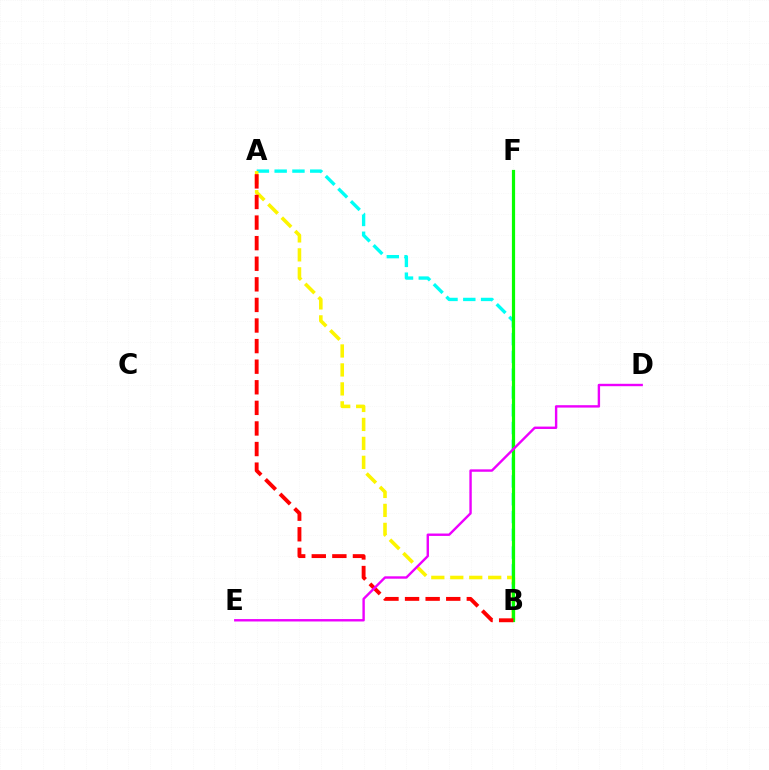{('B', 'F'): [{'color': '#0010ff', 'line_style': 'dashed', 'thickness': 2.08}, {'color': '#08ff00', 'line_style': 'solid', 'thickness': 2.3}], ('A', 'B'): [{'color': '#00fff6', 'line_style': 'dashed', 'thickness': 2.42}, {'color': '#fcf500', 'line_style': 'dashed', 'thickness': 2.58}, {'color': '#ff0000', 'line_style': 'dashed', 'thickness': 2.8}], ('D', 'E'): [{'color': '#ee00ff', 'line_style': 'solid', 'thickness': 1.73}]}